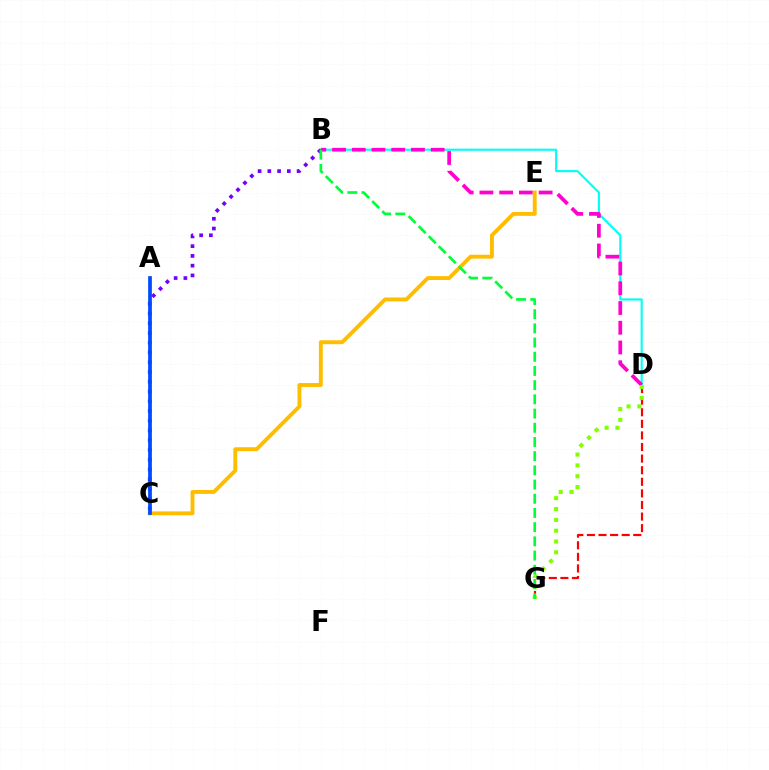{('D', 'G'): [{'color': '#ff0000', 'line_style': 'dashed', 'thickness': 1.57}, {'color': '#84ff00', 'line_style': 'dotted', 'thickness': 2.94}], ('B', 'D'): [{'color': '#00fff6', 'line_style': 'solid', 'thickness': 1.52}, {'color': '#ff00cf', 'line_style': 'dashed', 'thickness': 2.68}], ('C', 'E'): [{'color': '#ffbd00', 'line_style': 'solid', 'thickness': 2.81}], ('B', 'C'): [{'color': '#7200ff', 'line_style': 'dotted', 'thickness': 2.65}], ('B', 'G'): [{'color': '#00ff39', 'line_style': 'dashed', 'thickness': 1.93}], ('A', 'C'): [{'color': '#004bff', 'line_style': 'solid', 'thickness': 2.68}]}